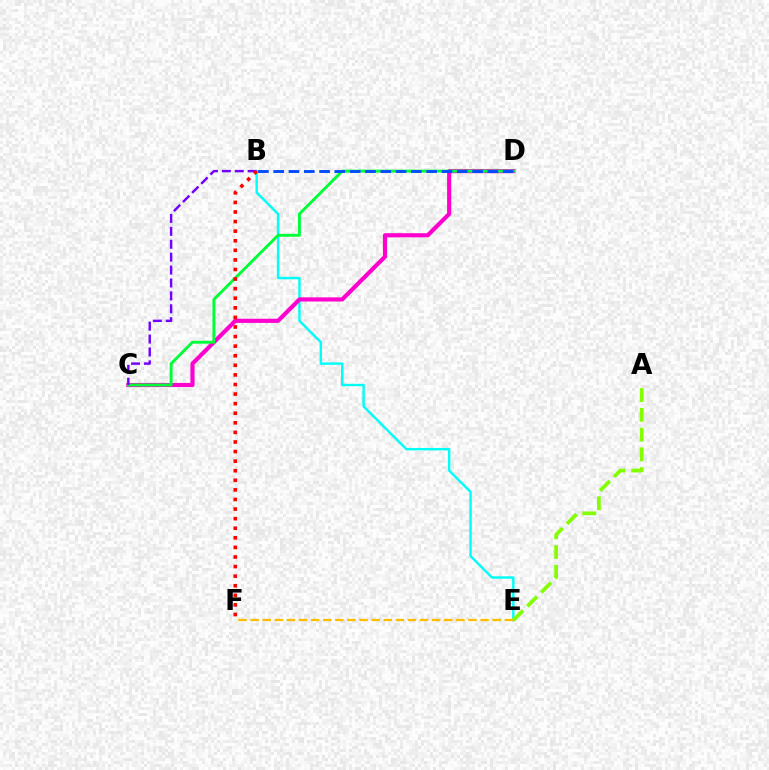{('B', 'E'): [{'color': '#00fff6', 'line_style': 'solid', 'thickness': 1.74}], ('C', 'D'): [{'color': '#ff00cf', 'line_style': 'solid', 'thickness': 2.98}, {'color': '#00ff39', 'line_style': 'solid', 'thickness': 2.1}], ('E', 'F'): [{'color': '#ffbd00', 'line_style': 'dashed', 'thickness': 1.64}], ('A', 'E'): [{'color': '#84ff00', 'line_style': 'dashed', 'thickness': 2.69}], ('B', 'C'): [{'color': '#7200ff', 'line_style': 'dashed', 'thickness': 1.75}], ('B', 'F'): [{'color': '#ff0000', 'line_style': 'dotted', 'thickness': 2.6}], ('B', 'D'): [{'color': '#004bff', 'line_style': 'dashed', 'thickness': 2.08}]}